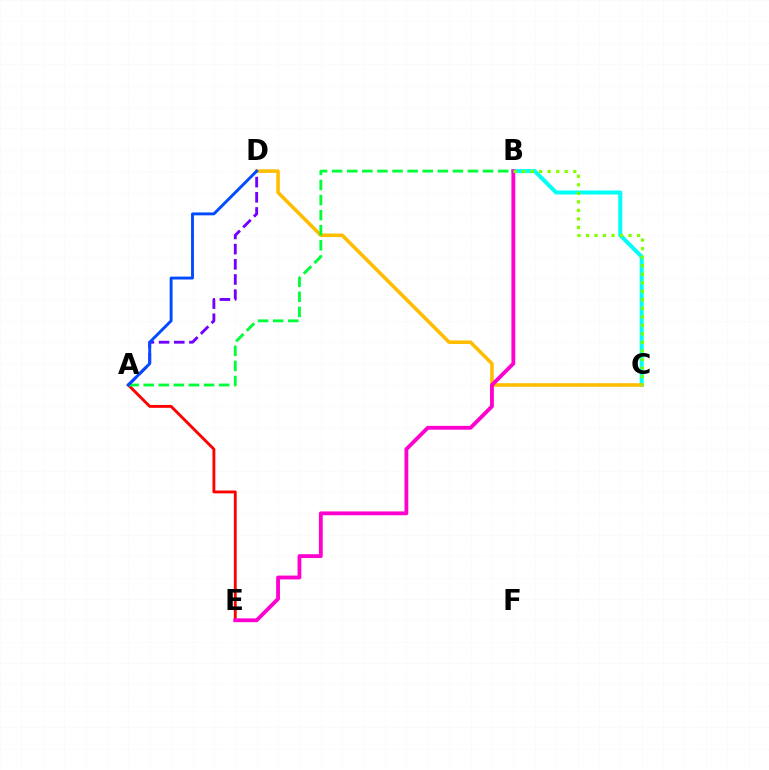{('B', 'C'): [{'color': '#00fff6', 'line_style': 'solid', 'thickness': 2.89}, {'color': '#84ff00', 'line_style': 'dotted', 'thickness': 2.32}], ('C', 'D'): [{'color': '#ffbd00', 'line_style': 'solid', 'thickness': 2.57}], ('A', 'D'): [{'color': '#7200ff', 'line_style': 'dashed', 'thickness': 2.06}, {'color': '#004bff', 'line_style': 'solid', 'thickness': 2.09}], ('A', 'E'): [{'color': '#ff0000', 'line_style': 'solid', 'thickness': 2.07}], ('B', 'E'): [{'color': '#ff00cf', 'line_style': 'solid', 'thickness': 2.76}], ('A', 'B'): [{'color': '#00ff39', 'line_style': 'dashed', 'thickness': 2.05}]}